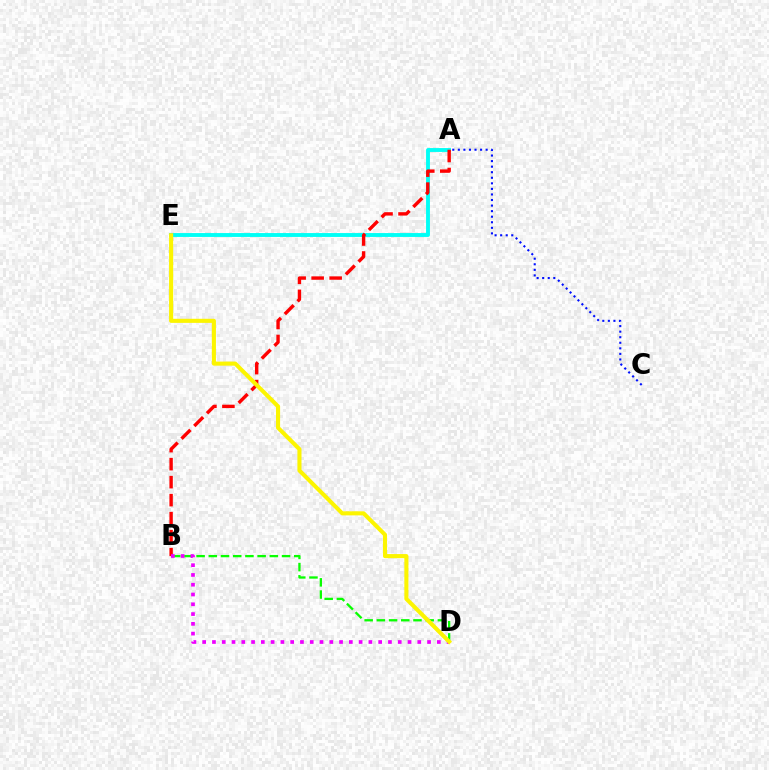{('B', 'D'): [{'color': '#08ff00', 'line_style': 'dashed', 'thickness': 1.66}, {'color': '#ee00ff', 'line_style': 'dotted', 'thickness': 2.66}], ('A', 'E'): [{'color': '#00fff6', 'line_style': 'solid', 'thickness': 2.79}], ('A', 'B'): [{'color': '#ff0000', 'line_style': 'dashed', 'thickness': 2.45}], ('A', 'C'): [{'color': '#0010ff', 'line_style': 'dotted', 'thickness': 1.51}], ('D', 'E'): [{'color': '#fcf500', 'line_style': 'solid', 'thickness': 2.94}]}